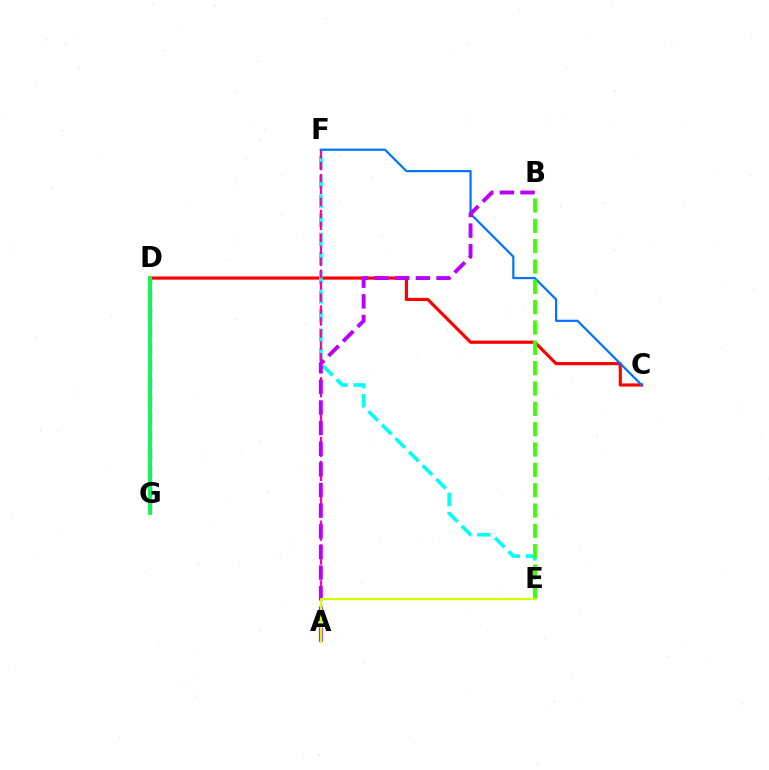{('D', 'G'): [{'color': '#2500ff', 'line_style': 'dashed', 'thickness': 2.4}, {'color': '#ff9400', 'line_style': 'solid', 'thickness': 2.55}, {'color': '#00ff5c', 'line_style': 'solid', 'thickness': 2.61}], ('C', 'D'): [{'color': '#ff0000', 'line_style': 'solid', 'thickness': 2.29}], ('E', 'F'): [{'color': '#00fff6', 'line_style': 'dashed', 'thickness': 2.6}], ('A', 'F'): [{'color': '#ff00ac', 'line_style': 'dashed', 'thickness': 1.62}], ('C', 'F'): [{'color': '#0074ff', 'line_style': 'solid', 'thickness': 1.59}], ('A', 'B'): [{'color': '#b900ff', 'line_style': 'dashed', 'thickness': 2.8}], ('B', 'E'): [{'color': '#3dff00', 'line_style': 'dashed', 'thickness': 2.76}], ('A', 'E'): [{'color': '#d1ff00', 'line_style': 'solid', 'thickness': 1.63}]}